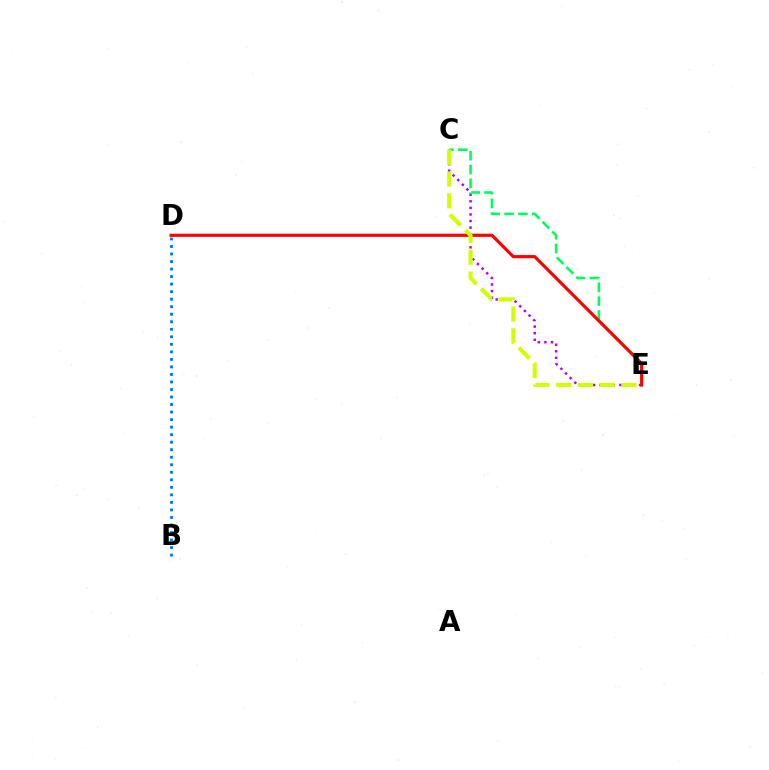{('C', 'E'): [{'color': '#b900ff', 'line_style': 'dotted', 'thickness': 1.79}, {'color': '#00ff5c', 'line_style': 'dashed', 'thickness': 1.88}, {'color': '#d1ff00', 'line_style': 'dashed', 'thickness': 2.96}], ('D', 'E'): [{'color': '#ff0000', 'line_style': 'solid', 'thickness': 2.29}], ('B', 'D'): [{'color': '#0074ff', 'line_style': 'dotted', 'thickness': 2.04}]}